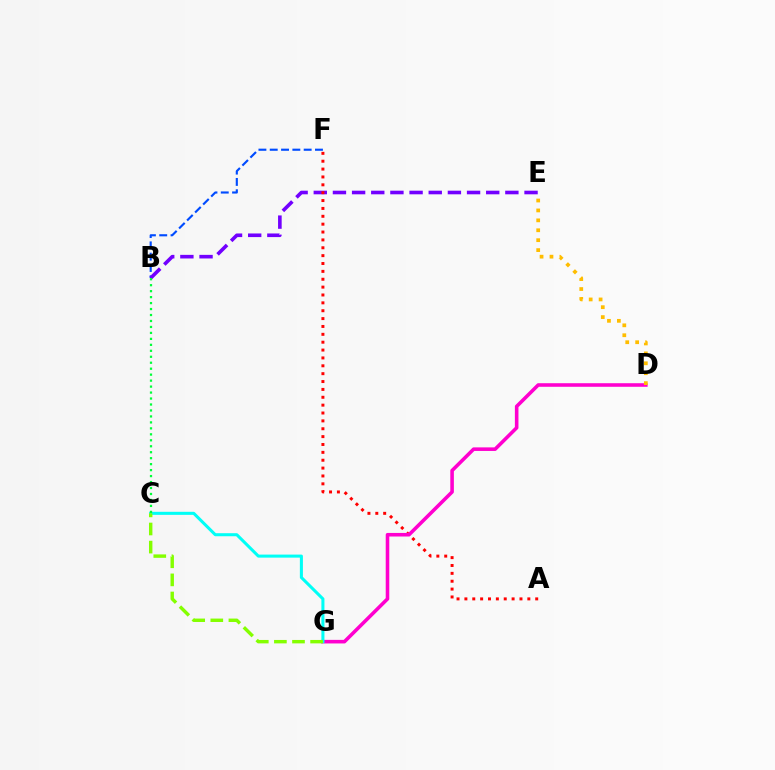{('B', 'F'): [{'color': '#004bff', 'line_style': 'dashed', 'thickness': 1.54}], ('B', 'E'): [{'color': '#7200ff', 'line_style': 'dashed', 'thickness': 2.6}], ('A', 'F'): [{'color': '#ff0000', 'line_style': 'dotted', 'thickness': 2.14}], ('D', 'G'): [{'color': '#ff00cf', 'line_style': 'solid', 'thickness': 2.57}], ('C', 'G'): [{'color': '#00fff6', 'line_style': 'solid', 'thickness': 2.19}, {'color': '#84ff00', 'line_style': 'dashed', 'thickness': 2.46}], ('D', 'E'): [{'color': '#ffbd00', 'line_style': 'dotted', 'thickness': 2.69}], ('B', 'C'): [{'color': '#00ff39', 'line_style': 'dotted', 'thickness': 1.62}]}